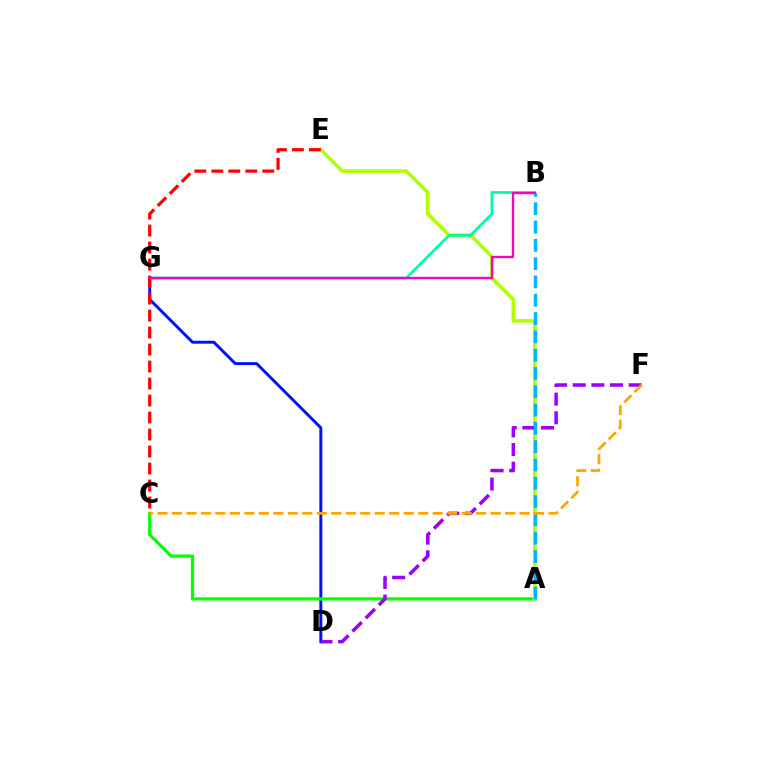{('D', 'G'): [{'color': '#0010ff', 'line_style': 'solid', 'thickness': 2.11}], ('A', 'C'): [{'color': '#08ff00', 'line_style': 'solid', 'thickness': 2.33}], ('A', 'E'): [{'color': '#b3ff00', 'line_style': 'solid', 'thickness': 2.6}], ('D', 'F'): [{'color': '#9b00ff', 'line_style': 'dashed', 'thickness': 2.53}], ('B', 'G'): [{'color': '#00ff9d', 'line_style': 'solid', 'thickness': 1.99}, {'color': '#ff00bd', 'line_style': 'solid', 'thickness': 1.68}], ('A', 'B'): [{'color': '#00b5ff', 'line_style': 'dashed', 'thickness': 2.49}], ('C', 'E'): [{'color': '#ff0000', 'line_style': 'dashed', 'thickness': 2.31}], ('C', 'F'): [{'color': '#ffa500', 'line_style': 'dashed', 'thickness': 1.97}]}